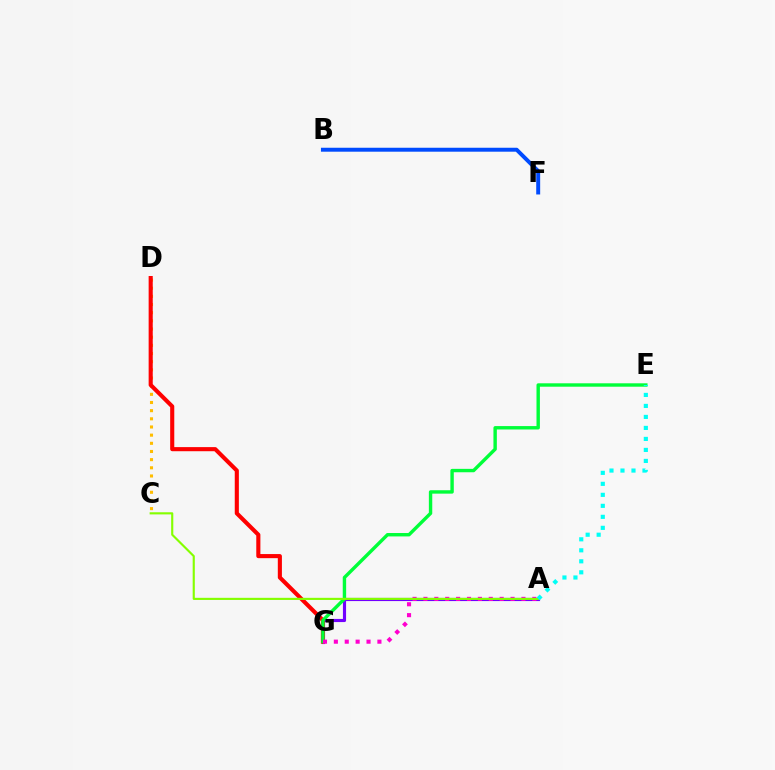{('C', 'D'): [{'color': '#ffbd00', 'line_style': 'dotted', 'thickness': 2.22}], ('A', 'G'): [{'color': '#7200ff', 'line_style': 'solid', 'thickness': 2.26}, {'color': '#ff00cf', 'line_style': 'dotted', 'thickness': 2.96}], ('B', 'F'): [{'color': '#004bff', 'line_style': 'solid', 'thickness': 2.84}], ('D', 'G'): [{'color': '#ff0000', 'line_style': 'solid', 'thickness': 2.95}], ('E', 'G'): [{'color': '#00ff39', 'line_style': 'solid', 'thickness': 2.45}], ('A', 'C'): [{'color': '#84ff00', 'line_style': 'solid', 'thickness': 1.54}], ('A', 'E'): [{'color': '#00fff6', 'line_style': 'dotted', 'thickness': 2.99}]}